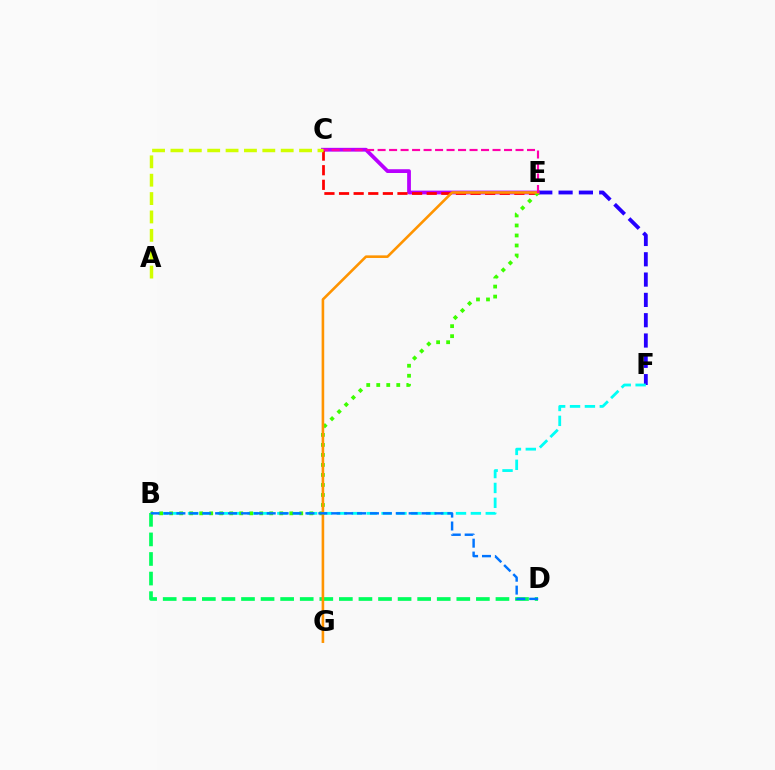{('C', 'E'): [{'color': '#b900ff', 'line_style': 'solid', 'thickness': 2.72}, {'color': '#ff0000', 'line_style': 'dashed', 'thickness': 1.98}, {'color': '#ff00ac', 'line_style': 'dashed', 'thickness': 1.56}], ('B', 'D'): [{'color': '#00ff5c', 'line_style': 'dashed', 'thickness': 2.66}, {'color': '#0074ff', 'line_style': 'dashed', 'thickness': 1.75}], ('E', 'F'): [{'color': '#2500ff', 'line_style': 'dashed', 'thickness': 2.76}], ('B', 'F'): [{'color': '#00fff6', 'line_style': 'dashed', 'thickness': 2.02}], ('B', 'E'): [{'color': '#3dff00', 'line_style': 'dotted', 'thickness': 2.72}], ('E', 'G'): [{'color': '#ff9400', 'line_style': 'solid', 'thickness': 1.87}], ('A', 'C'): [{'color': '#d1ff00', 'line_style': 'dashed', 'thickness': 2.5}]}